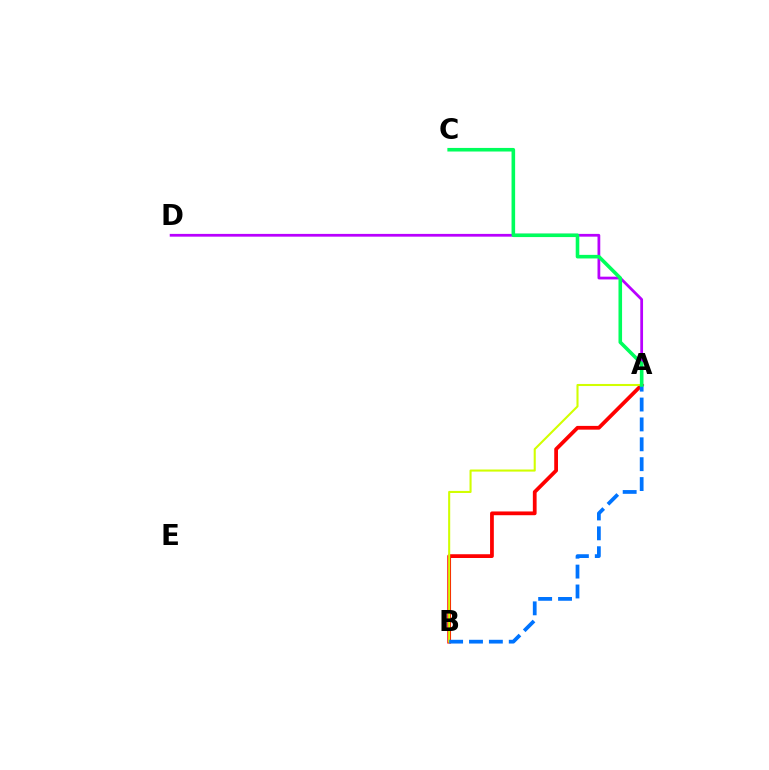{('A', 'B'): [{'color': '#ff0000', 'line_style': 'solid', 'thickness': 2.7}, {'color': '#d1ff00', 'line_style': 'solid', 'thickness': 1.5}, {'color': '#0074ff', 'line_style': 'dashed', 'thickness': 2.7}], ('A', 'D'): [{'color': '#b900ff', 'line_style': 'solid', 'thickness': 1.99}], ('A', 'C'): [{'color': '#00ff5c', 'line_style': 'solid', 'thickness': 2.58}]}